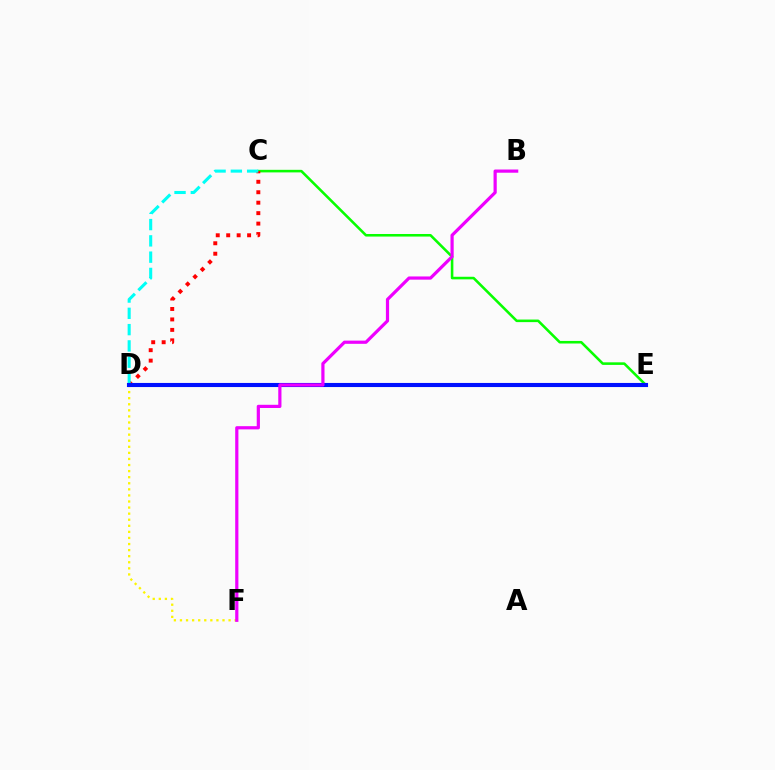{('C', 'E'): [{'color': '#08ff00', 'line_style': 'solid', 'thickness': 1.85}], ('C', 'D'): [{'color': '#ff0000', 'line_style': 'dotted', 'thickness': 2.84}, {'color': '#00fff6', 'line_style': 'dashed', 'thickness': 2.21}], ('D', 'F'): [{'color': '#fcf500', 'line_style': 'dotted', 'thickness': 1.65}], ('D', 'E'): [{'color': '#0010ff', 'line_style': 'solid', 'thickness': 2.95}], ('B', 'F'): [{'color': '#ee00ff', 'line_style': 'solid', 'thickness': 2.31}]}